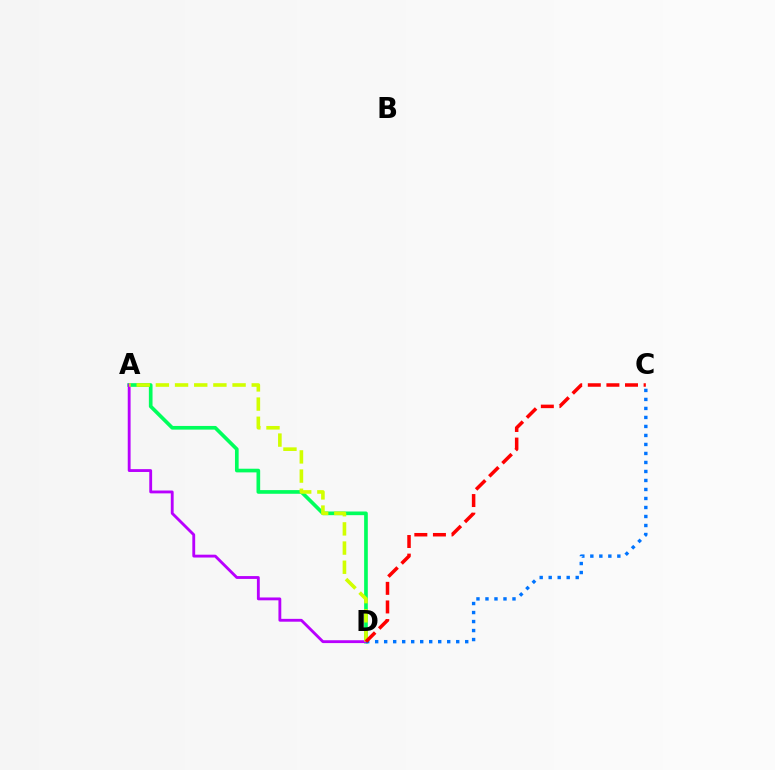{('A', 'D'): [{'color': '#00ff5c', 'line_style': 'solid', 'thickness': 2.64}, {'color': '#b900ff', 'line_style': 'solid', 'thickness': 2.05}, {'color': '#d1ff00', 'line_style': 'dashed', 'thickness': 2.6}], ('C', 'D'): [{'color': '#0074ff', 'line_style': 'dotted', 'thickness': 2.45}, {'color': '#ff0000', 'line_style': 'dashed', 'thickness': 2.53}]}